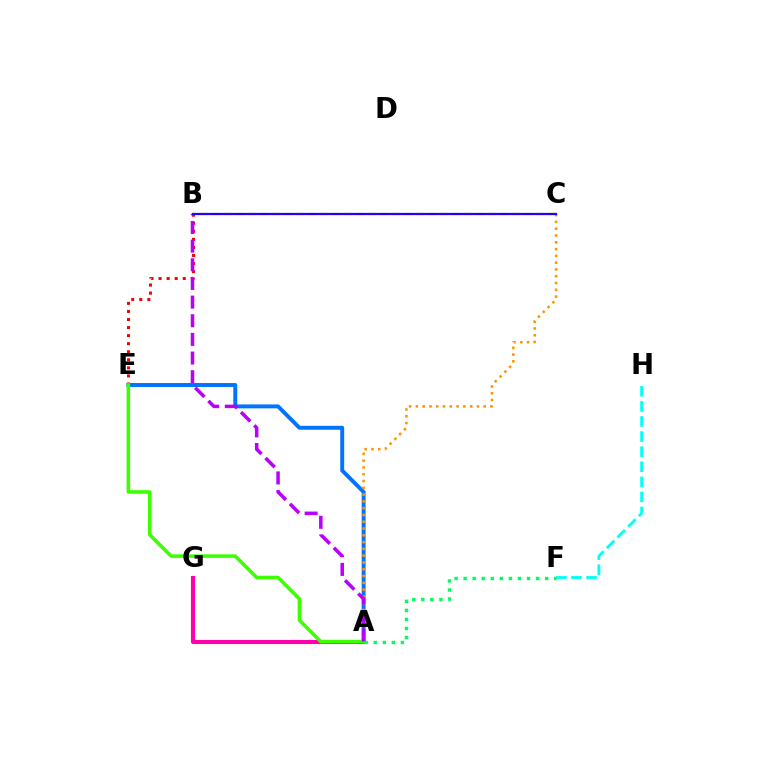{('B', 'C'): [{'color': '#d1ff00', 'line_style': 'dashed', 'thickness': 1.63}, {'color': '#2500ff', 'line_style': 'solid', 'thickness': 1.6}], ('A', 'E'): [{'color': '#0074ff', 'line_style': 'solid', 'thickness': 2.83}, {'color': '#3dff00', 'line_style': 'solid', 'thickness': 2.56}], ('B', 'E'): [{'color': '#ff0000', 'line_style': 'dotted', 'thickness': 2.19}], ('F', 'H'): [{'color': '#00fff6', 'line_style': 'dashed', 'thickness': 2.05}], ('A', 'C'): [{'color': '#ff9400', 'line_style': 'dotted', 'thickness': 1.84}], ('A', 'G'): [{'color': '#ff00ac', 'line_style': 'solid', 'thickness': 2.96}], ('A', 'B'): [{'color': '#b900ff', 'line_style': 'dashed', 'thickness': 2.53}], ('A', 'F'): [{'color': '#00ff5c', 'line_style': 'dotted', 'thickness': 2.46}]}